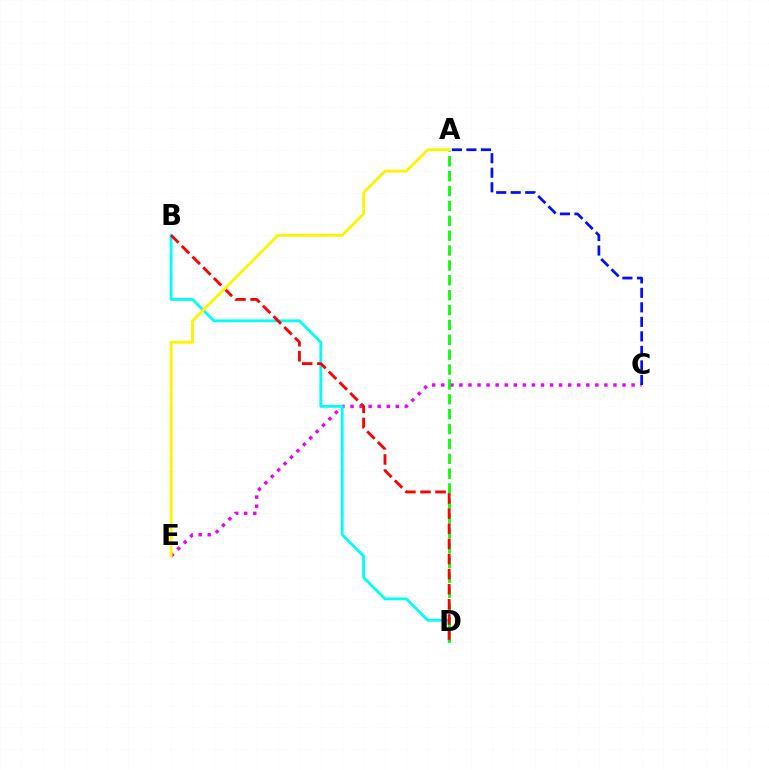{('C', 'E'): [{'color': '#ee00ff', 'line_style': 'dotted', 'thickness': 2.46}], ('B', 'D'): [{'color': '#00fff6', 'line_style': 'solid', 'thickness': 2.05}, {'color': '#ff0000', 'line_style': 'dashed', 'thickness': 2.05}], ('A', 'C'): [{'color': '#0010ff', 'line_style': 'dashed', 'thickness': 1.97}], ('A', 'D'): [{'color': '#08ff00', 'line_style': 'dashed', 'thickness': 2.02}], ('A', 'E'): [{'color': '#fcf500', 'line_style': 'solid', 'thickness': 2.05}]}